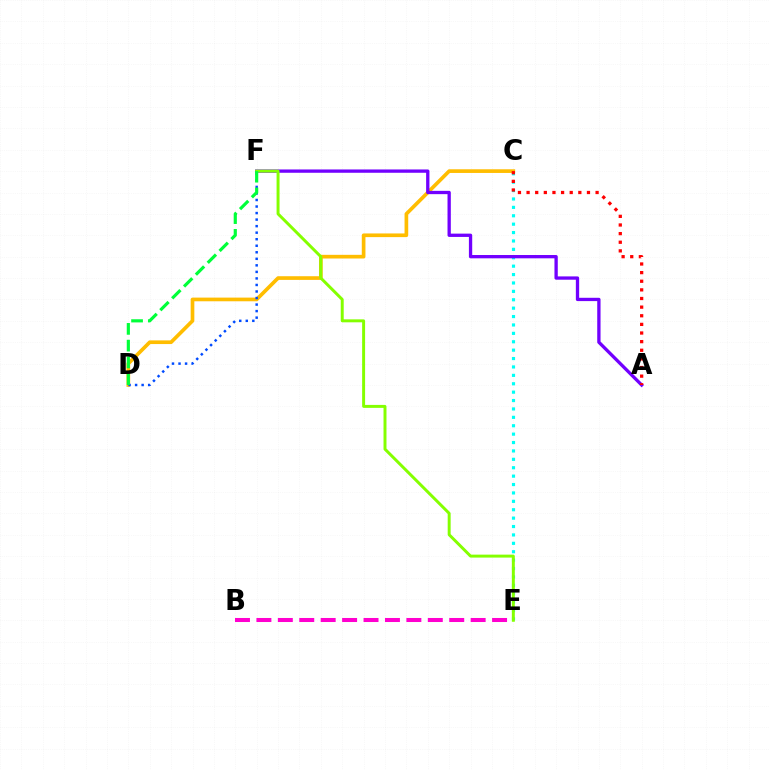{('C', 'E'): [{'color': '#00fff6', 'line_style': 'dotted', 'thickness': 2.28}], ('C', 'D'): [{'color': '#ffbd00', 'line_style': 'solid', 'thickness': 2.65}], ('A', 'F'): [{'color': '#7200ff', 'line_style': 'solid', 'thickness': 2.38}], ('A', 'C'): [{'color': '#ff0000', 'line_style': 'dotted', 'thickness': 2.34}], ('E', 'F'): [{'color': '#84ff00', 'line_style': 'solid', 'thickness': 2.13}], ('D', 'F'): [{'color': '#004bff', 'line_style': 'dotted', 'thickness': 1.78}, {'color': '#00ff39', 'line_style': 'dashed', 'thickness': 2.28}], ('B', 'E'): [{'color': '#ff00cf', 'line_style': 'dashed', 'thickness': 2.91}]}